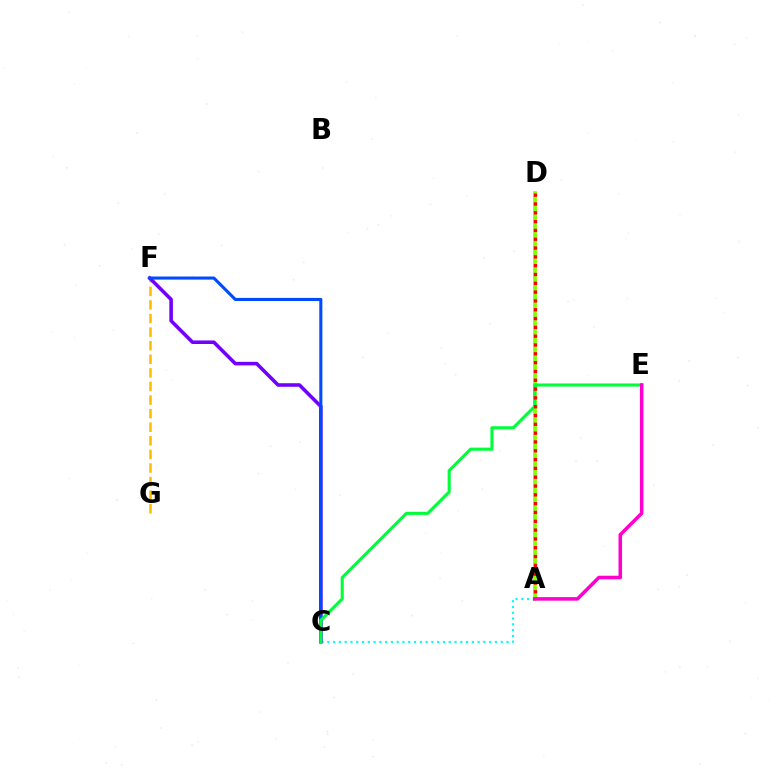{('A', 'D'): [{'color': '#84ff00', 'line_style': 'solid', 'thickness': 2.7}, {'color': '#ff0000', 'line_style': 'dotted', 'thickness': 2.39}], ('F', 'G'): [{'color': '#ffbd00', 'line_style': 'dashed', 'thickness': 1.85}], ('A', 'C'): [{'color': '#00fff6', 'line_style': 'dotted', 'thickness': 1.57}], ('C', 'F'): [{'color': '#7200ff', 'line_style': 'solid', 'thickness': 2.56}, {'color': '#004bff', 'line_style': 'solid', 'thickness': 2.22}], ('C', 'E'): [{'color': '#00ff39', 'line_style': 'solid', 'thickness': 2.22}], ('A', 'E'): [{'color': '#ff00cf', 'line_style': 'solid', 'thickness': 2.55}]}